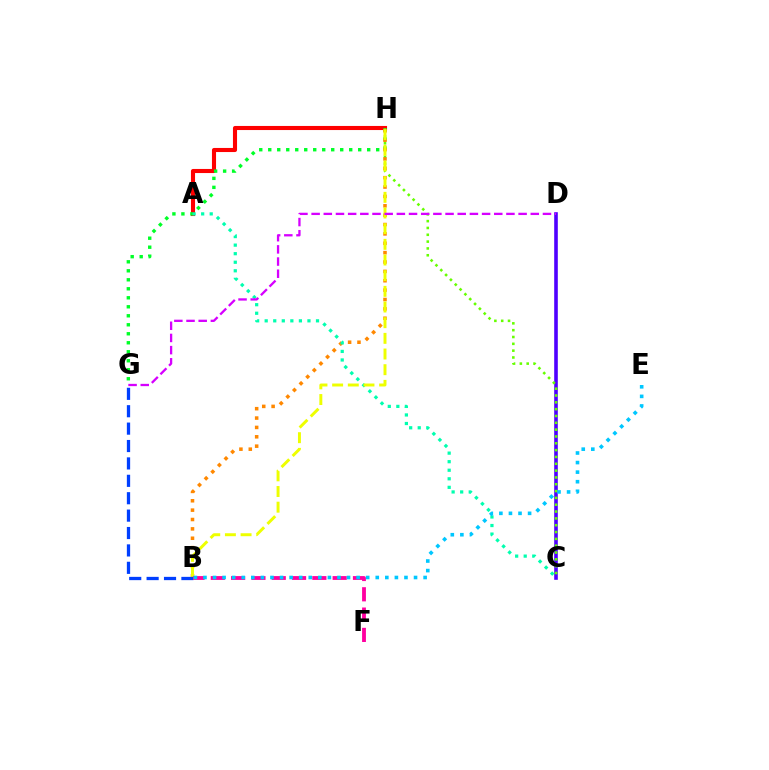{('C', 'D'): [{'color': '#4f00ff', 'line_style': 'solid', 'thickness': 2.6}], ('A', 'H'): [{'color': '#ff0000', 'line_style': 'solid', 'thickness': 2.95}], ('G', 'H'): [{'color': '#00ff27', 'line_style': 'dotted', 'thickness': 2.44}], ('C', 'H'): [{'color': '#66ff00', 'line_style': 'dotted', 'thickness': 1.85}], ('B', 'H'): [{'color': '#ff8800', 'line_style': 'dotted', 'thickness': 2.55}, {'color': '#eeff00', 'line_style': 'dashed', 'thickness': 2.13}], ('A', 'C'): [{'color': '#00ffaf', 'line_style': 'dotted', 'thickness': 2.32}], ('B', 'G'): [{'color': '#003fff', 'line_style': 'dashed', 'thickness': 2.36}], ('B', 'F'): [{'color': '#ff00a0', 'line_style': 'dashed', 'thickness': 2.76}], ('B', 'E'): [{'color': '#00c7ff', 'line_style': 'dotted', 'thickness': 2.6}], ('D', 'G'): [{'color': '#d600ff', 'line_style': 'dashed', 'thickness': 1.65}]}